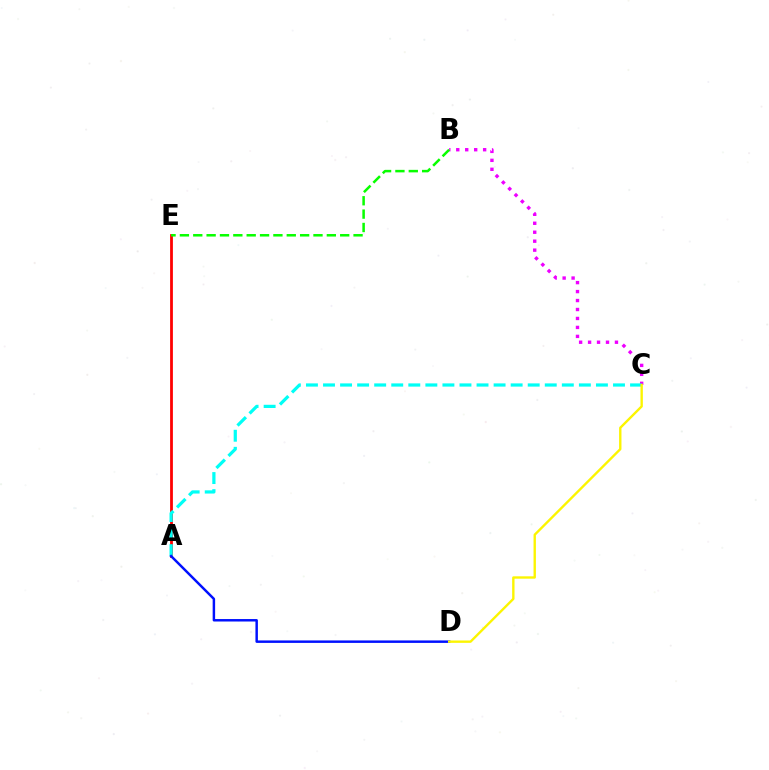{('B', 'C'): [{'color': '#ee00ff', 'line_style': 'dotted', 'thickness': 2.43}], ('A', 'E'): [{'color': '#ff0000', 'line_style': 'solid', 'thickness': 2.01}], ('A', 'C'): [{'color': '#00fff6', 'line_style': 'dashed', 'thickness': 2.32}], ('A', 'D'): [{'color': '#0010ff', 'line_style': 'solid', 'thickness': 1.78}], ('C', 'D'): [{'color': '#fcf500', 'line_style': 'solid', 'thickness': 1.71}], ('B', 'E'): [{'color': '#08ff00', 'line_style': 'dashed', 'thickness': 1.81}]}